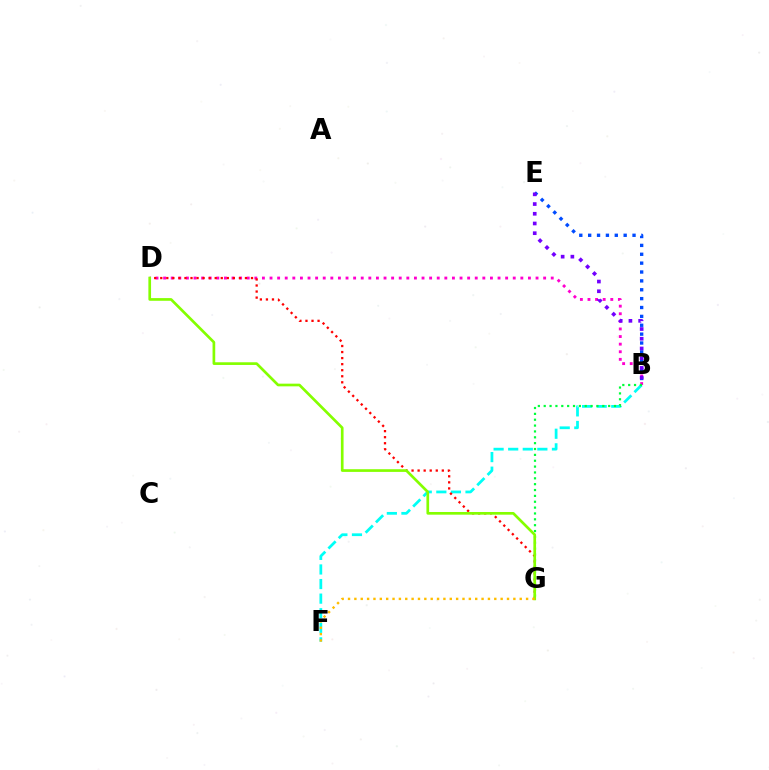{('B', 'D'): [{'color': '#ff00cf', 'line_style': 'dotted', 'thickness': 2.07}], ('B', 'E'): [{'color': '#004bff', 'line_style': 'dotted', 'thickness': 2.41}, {'color': '#7200ff', 'line_style': 'dotted', 'thickness': 2.64}], ('B', 'F'): [{'color': '#00fff6', 'line_style': 'dashed', 'thickness': 1.98}], ('D', 'G'): [{'color': '#ff0000', 'line_style': 'dotted', 'thickness': 1.64}, {'color': '#84ff00', 'line_style': 'solid', 'thickness': 1.93}], ('B', 'G'): [{'color': '#00ff39', 'line_style': 'dotted', 'thickness': 1.59}], ('F', 'G'): [{'color': '#ffbd00', 'line_style': 'dotted', 'thickness': 1.73}]}